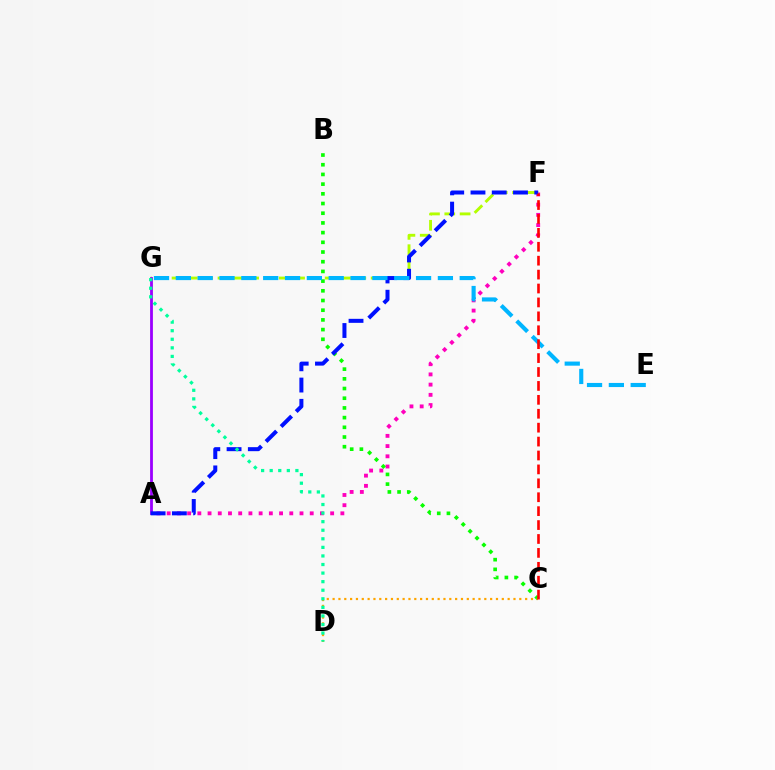{('A', 'F'): [{'color': '#ff00bd', 'line_style': 'dotted', 'thickness': 2.78}, {'color': '#0010ff', 'line_style': 'dashed', 'thickness': 2.89}], ('F', 'G'): [{'color': '#b3ff00', 'line_style': 'dashed', 'thickness': 2.08}], ('A', 'G'): [{'color': '#9b00ff', 'line_style': 'solid', 'thickness': 2.02}], ('B', 'C'): [{'color': '#08ff00', 'line_style': 'dotted', 'thickness': 2.63}], ('C', 'D'): [{'color': '#ffa500', 'line_style': 'dotted', 'thickness': 1.59}], ('E', 'G'): [{'color': '#00b5ff', 'line_style': 'dashed', 'thickness': 2.97}], ('D', 'G'): [{'color': '#00ff9d', 'line_style': 'dotted', 'thickness': 2.33}], ('C', 'F'): [{'color': '#ff0000', 'line_style': 'dashed', 'thickness': 1.89}]}